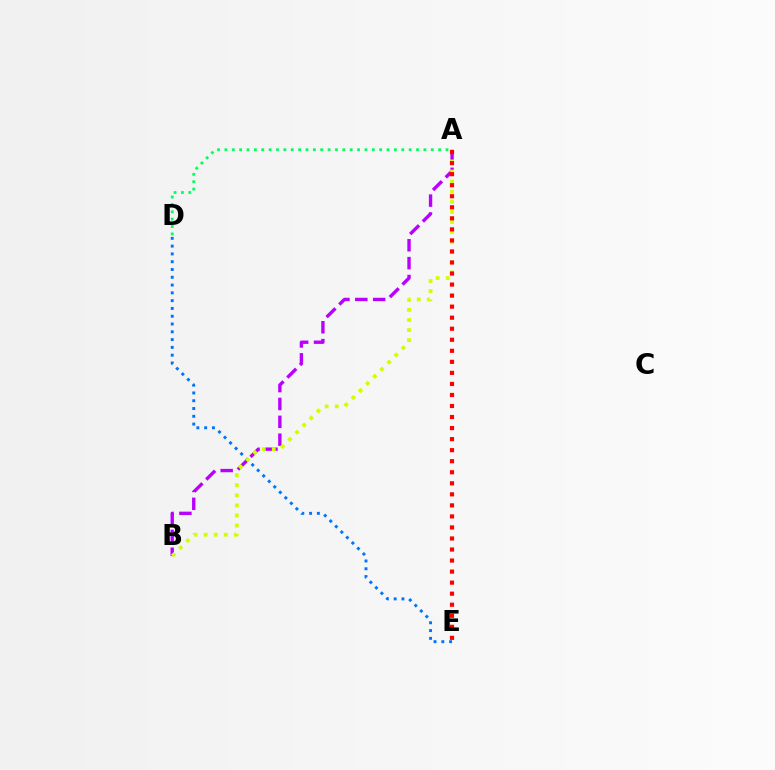{('A', 'B'): [{'color': '#b900ff', 'line_style': 'dashed', 'thickness': 2.43}, {'color': '#d1ff00', 'line_style': 'dotted', 'thickness': 2.74}], ('D', 'E'): [{'color': '#0074ff', 'line_style': 'dotted', 'thickness': 2.12}], ('A', 'E'): [{'color': '#ff0000', 'line_style': 'dotted', 'thickness': 3.0}], ('A', 'D'): [{'color': '#00ff5c', 'line_style': 'dotted', 'thickness': 2.0}]}